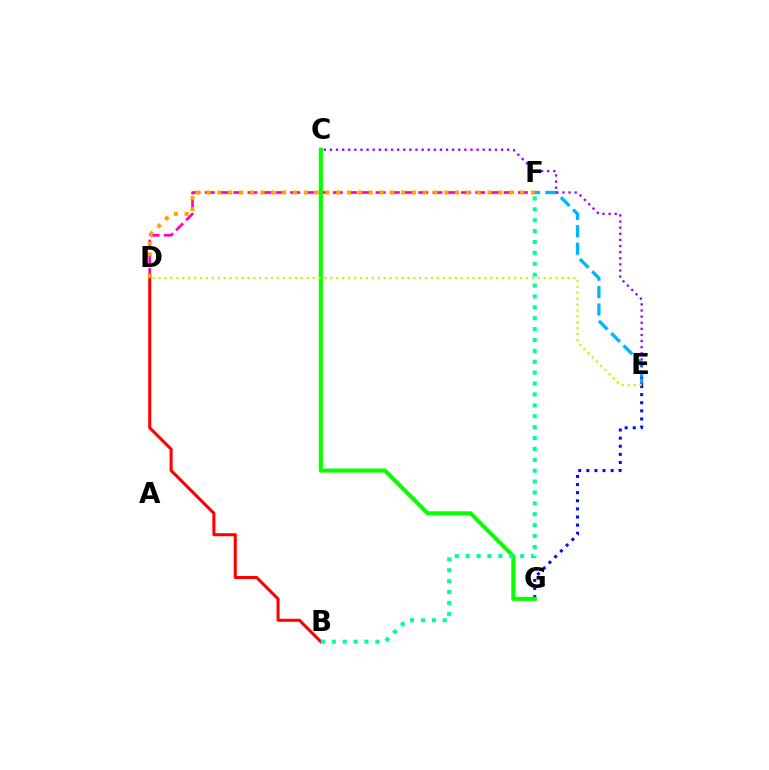{('E', 'G'): [{'color': '#0010ff', 'line_style': 'dotted', 'thickness': 2.2}], ('E', 'F'): [{'color': '#00b5ff', 'line_style': 'dashed', 'thickness': 2.37}], ('C', 'E'): [{'color': '#9b00ff', 'line_style': 'dotted', 'thickness': 1.66}], ('B', 'D'): [{'color': '#ff0000', 'line_style': 'solid', 'thickness': 2.19}], ('D', 'F'): [{'color': '#ff00bd', 'line_style': 'dashed', 'thickness': 1.93}, {'color': '#ffa500', 'line_style': 'dotted', 'thickness': 2.94}], ('C', 'G'): [{'color': '#08ff00', 'line_style': 'solid', 'thickness': 2.94}], ('D', 'E'): [{'color': '#b3ff00', 'line_style': 'dotted', 'thickness': 1.61}], ('B', 'F'): [{'color': '#00ff9d', 'line_style': 'dotted', 'thickness': 2.96}]}